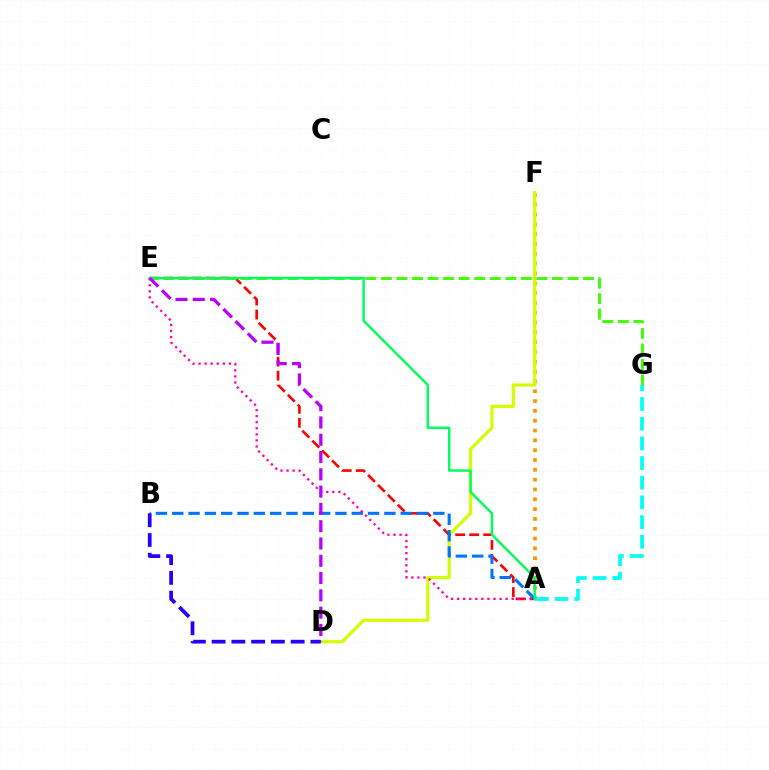{('A', 'F'): [{'color': '#ff9400', 'line_style': 'dotted', 'thickness': 2.67}], ('D', 'F'): [{'color': '#d1ff00', 'line_style': 'solid', 'thickness': 2.28}], ('A', 'E'): [{'color': '#ff0000', 'line_style': 'dashed', 'thickness': 1.9}, {'color': '#00ff5c', 'line_style': 'solid', 'thickness': 1.76}, {'color': '#ff00ac', 'line_style': 'dotted', 'thickness': 1.65}], ('A', 'B'): [{'color': '#0074ff', 'line_style': 'dashed', 'thickness': 2.22}], ('E', 'G'): [{'color': '#3dff00', 'line_style': 'dashed', 'thickness': 2.11}], ('A', 'G'): [{'color': '#00fff6', 'line_style': 'dashed', 'thickness': 2.67}], ('B', 'D'): [{'color': '#2500ff', 'line_style': 'dashed', 'thickness': 2.68}], ('D', 'E'): [{'color': '#b900ff', 'line_style': 'dashed', 'thickness': 2.35}]}